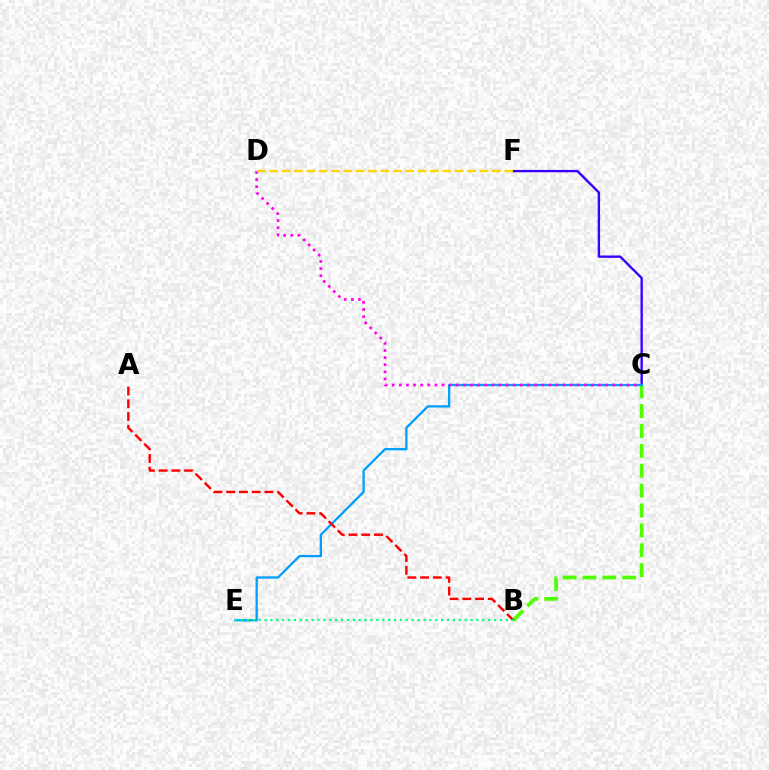{('C', 'F'): [{'color': '#3700ff', 'line_style': 'solid', 'thickness': 1.7}], ('B', 'C'): [{'color': '#4fff00', 'line_style': 'dashed', 'thickness': 2.7}], ('C', 'E'): [{'color': '#009eff', 'line_style': 'solid', 'thickness': 1.65}], ('A', 'B'): [{'color': '#ff0000', 'line_style': 'dashed', 'thickness': 1.73}], ('C', 'D'): [{'color': '#ff00ed', 'line_style': 'dotted', 'thickness': 1.93}], ('B', 'E'): [{'color': '#00ff86', 'line_style': 'dotted', 'thickness': 1.6}], ('D', 'F'): [{'color': '#ffd500', 'line_style': 'dashed', 'thickness': 1.68}]}